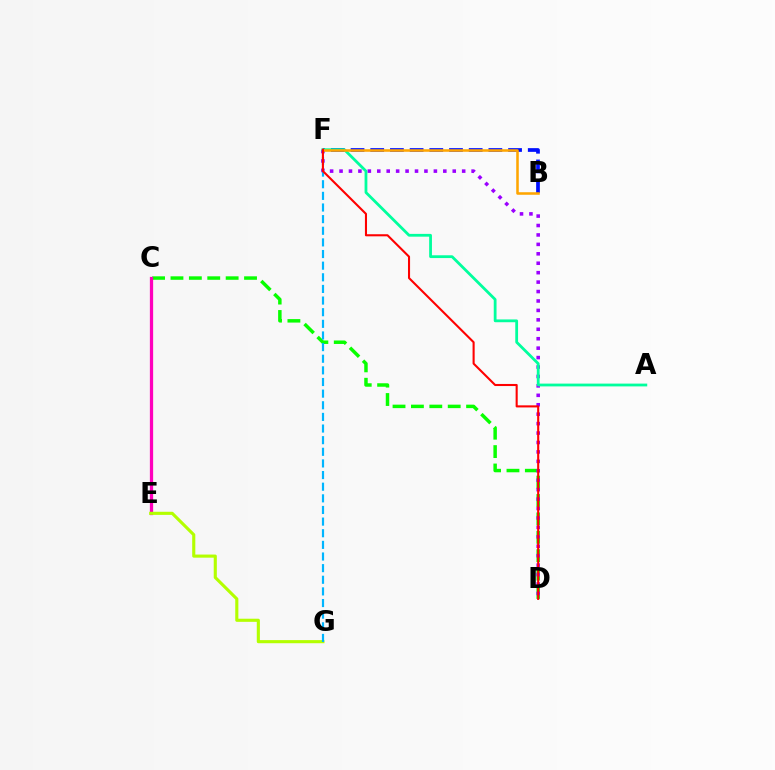{('C', 'D'): [{'color': '#08ff00', 'line_style': 'dashed', 'thickness': 2.5}], ('B', 'F'): [{'color': '#0010ff', 'line_style': 'dashed', 'thickness': 2.67}, {'color': '#ffa500', 'line_style': 'solid', 'thickness': 1.84}], ('D', 'F'): [{'color': '#9b00ff', 'line_style': 'dotted', 'thickness': 2.56}, {'color': '#ff0000', 'line_style': 'solid', 'thickness': 1.5}], ('C', 'E'): [{'color': '#ff00bd', 'line_style': 'solid', 'thickness': 2.34}], ('E', 'G'): [{'color': '#b3ff00', 'line_style': 'solid', 'thickness': 2.24}], ('F', 'G'): [{'color': '#00b5ff', 'line_style': 'dashed', 'thickness': 1.58}], ('A', 'F'): [{'color': '#00ff9d', 'line_style': 'solid', 'thickness': 2.01}]}